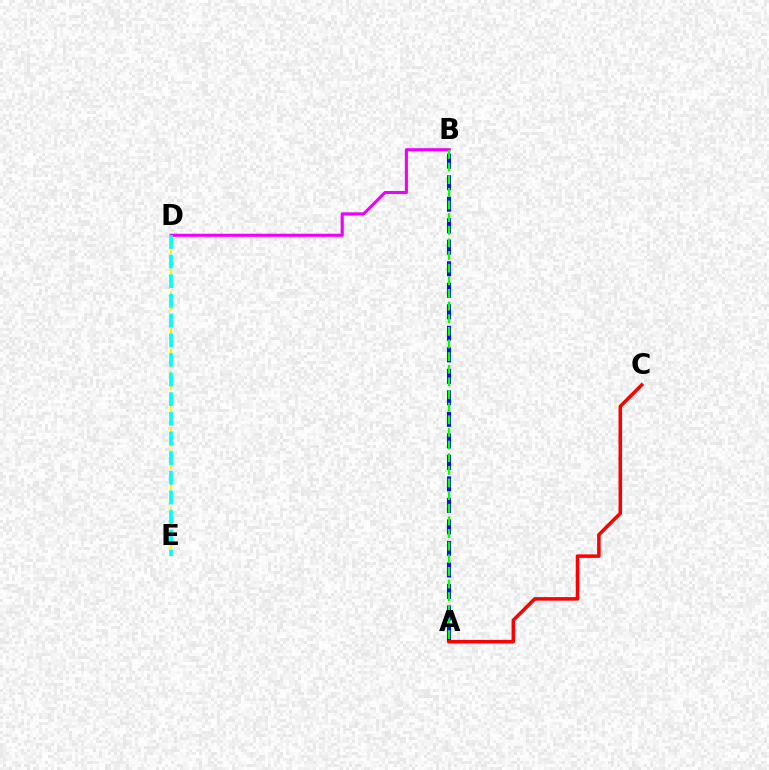{('D', 'E'): [{'color': '#fcf500', 'line_style': 'dashed', 'thickness': 1.54}, {'color': '#00fff6', 'line_style': 'dashed', 'thickness': 2.67}], ('A', 'B'): [{'color': '#0010ff', 'line_style': 'dashed', 'thickness': 2.92}, {'color': '#08ff00', 'line_style': 'dashed', 'thickness': 1.72}], ('B', 'D'): [{'color': '#ee00ff', 'line_style': 'solid', 'thickness': 2.22}], ('A', 'C'): [{'color': '#ff0000', 'line_style': 'solid', 'thickness': 2.54}]}